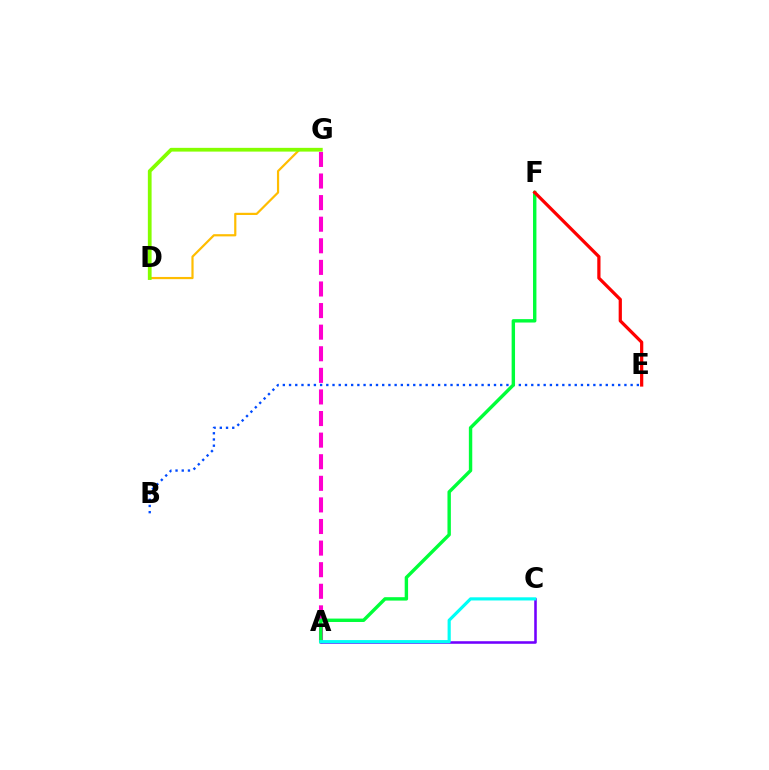{('A', 'G'): [{'color': '#ff00cf', 'line_style': 'dashed', 'thickness': 2.93}], ('B', 'E'): [{'color': '#004bff', 'line_style': 'dotted', 'thickness': 1.69}], ('A', 'F'): [{'color': '#00ff39', 'line_style': 'solid', 'thickness': 2.45}], ('A', 'C'): [{'color': '#7200ff', 'line_style': 'solid', 'thickness': 1.85}, {'color': '#00fff6', 'line_style': 'solid', 'thickness': 2.28}], ('D', 'G'): [{'color': '#ffbd00', 'line_style': 'solid', 'thickness': 1.59}, {'color': '#84ff00', 'line_style': 'solid', 'thickness': 2.7}], ('E', 'F'): [{'color': '#ff0000', 'line_style': 'solid', 'thickness': 2.32}]}